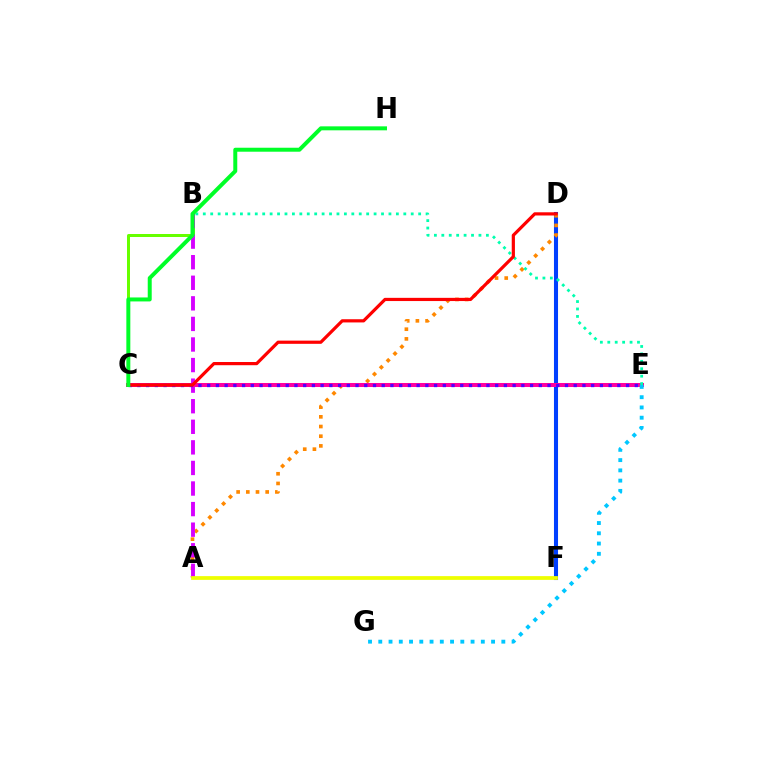{('D', 'F'): [{'color': '#003fff', 'line_style': 'solid', 'thickness': 2.92}], ('B', 'C'): [{'color': '#66ff00', 'line_style': 'solid', 'thickness': 2.16}], ('A', 'D'): [{'color': '#ff8800', 'line_style': 'dotted', 'thickness': 2.63}], ('A', 'B'): [{'color': '#d600ff', 'line_style': 'dashed', 'thickness': 2.8}], ('C', 'E'): [{'color': '#ff00a0', 'line_style': 'solid', 'thickness': 2.88}, {'color': '#4f00ff', 'line_style': 'dotted', 'thickness': 2.37}], ('B', 'E'): [{'color': '#00ffaf', 'line_style': 'dotted', 'thickness': 2.02}], ('E', 'G'): [{'color': '#00c7ff', 'line_style': 'dotted', 'thickness': 2.79}], ('C', 'D'): [{'color': '#ff0000', 'line_style': 'solid', 'thickness': 2.31}], ('C', 'H'): [{'color': '#00ff27', 'line_style': 'solid', 'thickness': 2.86}], ('A', 'F'): [{'color': '#eeff00', 'line_style': 'solid', 'thickness': 2.7}]}